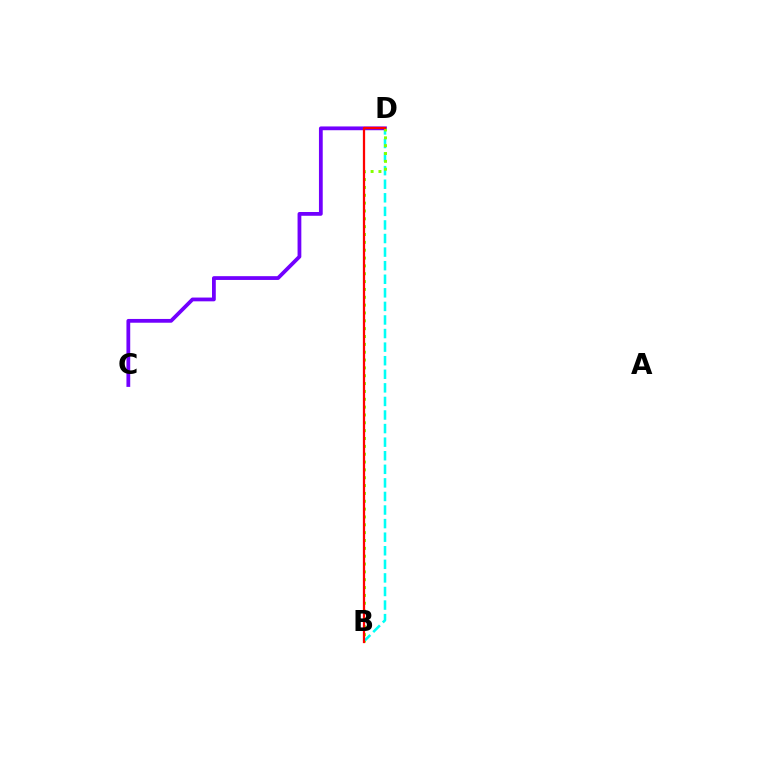{('B', 'D'): [{'color': '#00fff6', 'line_style': 'dashed', 'thickness': 1.84}, {'color': '#84ff00', 'line_style': 'dotted', 'thickness': 2.13}, {'color': '#ff0000', 'line_style': 'solid', 'thickness': 1.62}], ('C', 'D'): [{'color': '#7200ff', 'line_style': 'solid', 'thickness': 2.72}]}